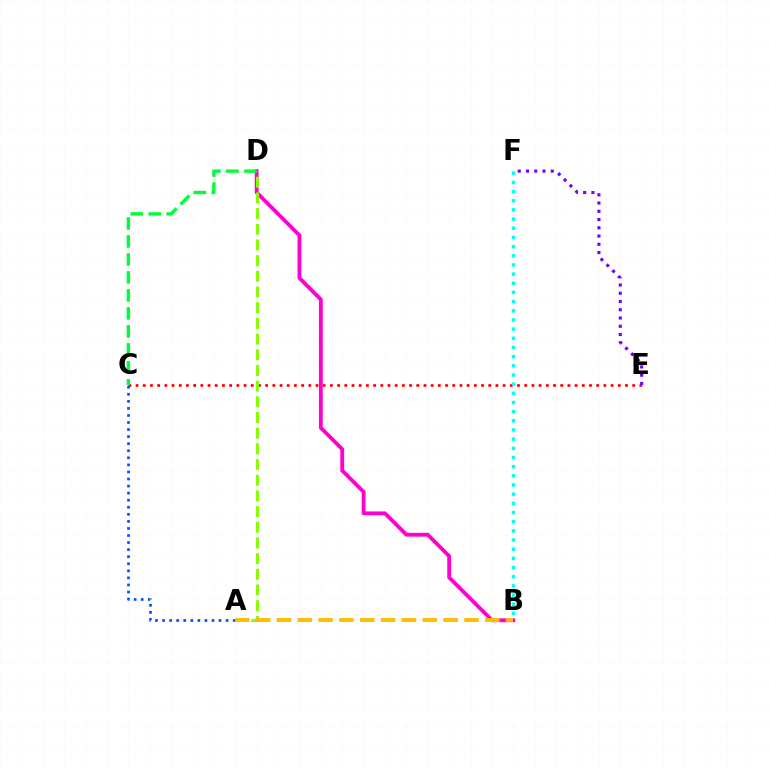{('C', 'E'): [{'color': '#ff0000', 'line_style': 'dotted', 'thickness': 1.96}], ('B', 'D'): [{'color': '#ff00cf', 'line_style': 'solid', 'thickness': 2.76}], ('A', 'D'): [{'color': '#84ff00', 'line_style': 'dashed', 'thickness': 2.13}], ('A', 'C'): [{'color': '#004bff', 'line_style': 'dotted', 'thickness': 1.92}], ('A', 'B'): [{'color': '#ffbd00', 'line_style': 'dashed', 'thickness': 2.83}], ('E', 'F'): [{'color': '#7200ff', 'line_style': 'dotted', 'thickness': 2.24}], ('C', 'D'): [{'color': '#00ff39', 'line_style': 'dashed', 'thickness': 2.44}], ('B', 'F'): [{'color': '#00fff6', 'line_style': 'dotted', 'thickness': 2.49}]}